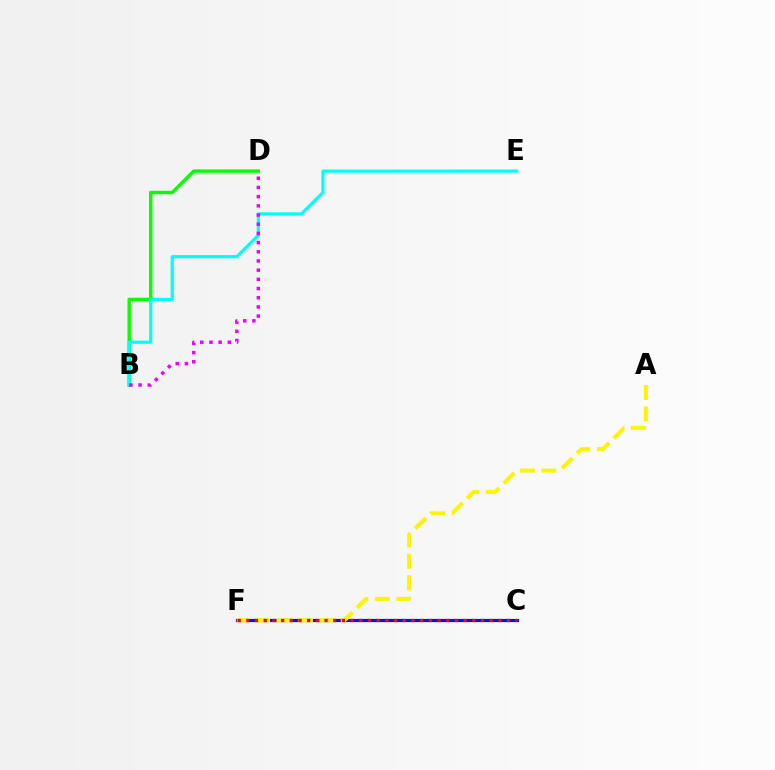{('C', 'F'): [{'color': '#0010ff', 'line_style': 'solid', 'thickness': 2.3}, {'color': '#ff0000', 'line_style': 'dotted', 'thickness': 2.36}], ('B', 'D'): [{'color': '#08ff00', 'line_style': 'solid', 'thickness': 2.43}, {'color': '#ee00ff', 'line_style': 'dotted', 'thickness': 2.5}], ('B', 'E'): [{'color': '#00fff6', 'line_style': 'solid', 'thickness': 2.27}], ('A', 'F'): [{'color': '#fcf500', 'line_style': 'dashed', 'thickness': 2.91}]}